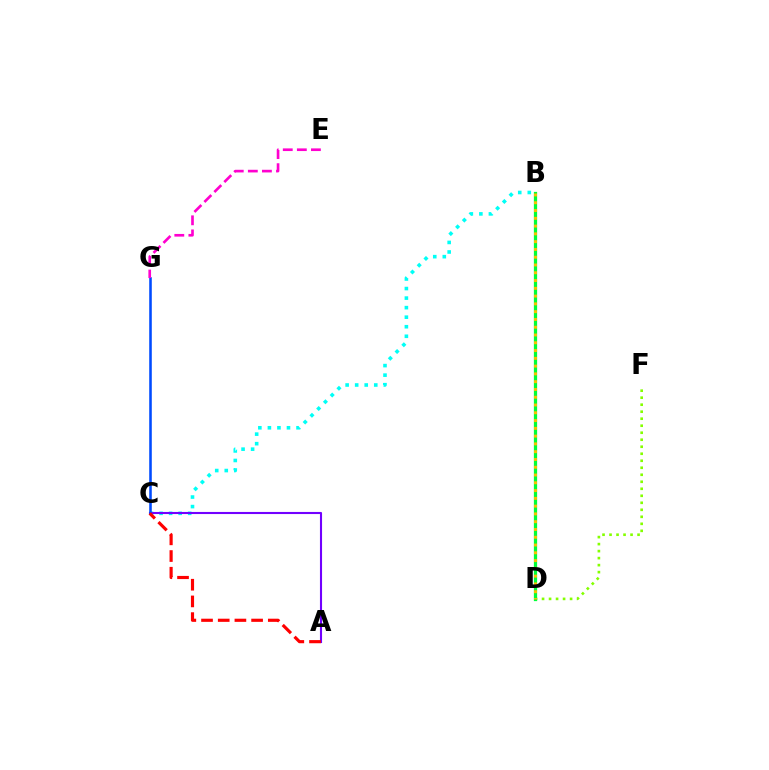{('D', 'F'): [{'color': '#84ff00', 'line_style': 'dotted', 'thickness': 1.9}], ('B', 'C'): [{'color': '#00fff6', 'line_style': 'dotted', 'thickness': 2.59}], ('B', 'D'): [{'color': '#00ff39', 'line_style': 'solid', 'thickness': 2.35}, {'color': '#ffbd00', 'line_style': 'dotted', 'thickness': 2.11}], ('A', 'C'): [{'color': '#7200ff', 'line_style': 'solid', 'thickness': 1.51}, {'color': '#ff0000', 'line_style': 'dashed', 'thickness': 2.27}], ('C', 'G'): [{'color': '#004bff', 'line_style': 'solid', 'thickness': 1.85}], ('E', 'G'): [{'color': '#ff00cf', 'line_style': 'dashed', 'thickness': 1.91}]}